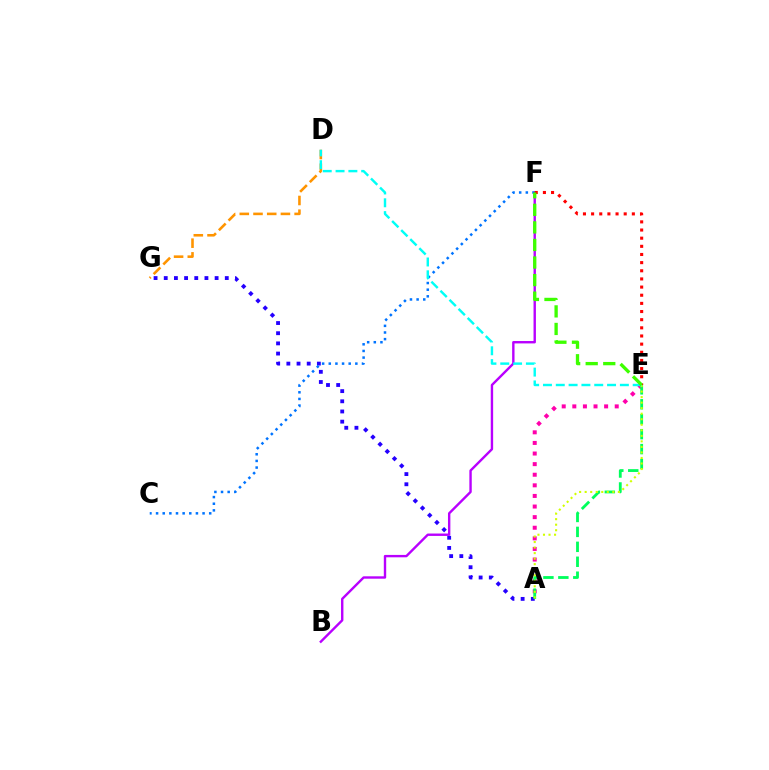{('A', 'E'): [{'color': '#ff00ac', 'line_style': 'dotted', 'thickness': 2.88}, {'color': '#00ff5c', 'line_style': 'dashed', 'thickness': 2.03}, {'color': '#d1ff00', 'line_style': 'dotted', 'thickness': 1.5}], ('A', 'G'): [{'color': '#2500ff', 'line_style': 'dotted', 'thickness': 2.76}], ('D', 'G'): [{'color': '#ff9400', 'line_style': 'dashed', 'thickness': 1.86}], ('B', 'F'): [{'color': '#b900ff', 'line_style': 'solid', 'thickness': 1.72}], ('C', 'F'): [{'color': '#0074ff', 'line_style': 'dotted', 'thickness': 1.8}], ('E', 'F'): [{'color': '#ff0000', 'line_style': 'dotted', 'thickness': 2.21}, {'color': '#3dff00', 'line_style': 'dashed', 'thickness': 2.39}], ('D', 'E'): [{'color': '#00fff6', 'line_style': 'dashed', 'thickness': 1.74}]}